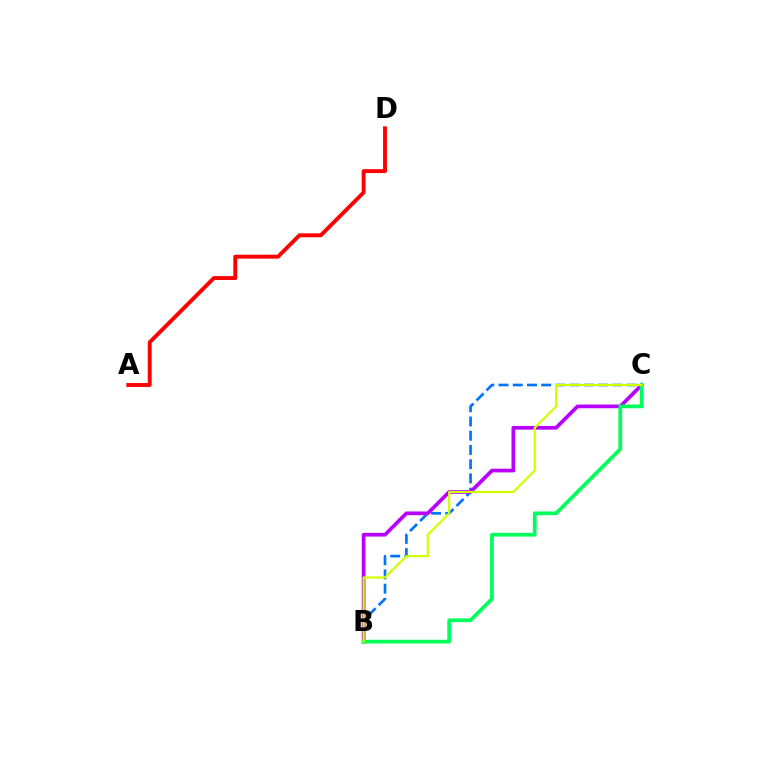{('A', 'D'): [{'color': '#ff0000', 'line_style': 'solid', 'thickness': 2.81}], ('B', 'C'): [{'color': '#0074ff', 'line_style': 'dashed', 'thickness': 1.93}, {'color': '#b900ff', 'line_style': 'solid', 'thickness': 2.67}, {'color': '#00ff5c', 'line_style': 'solid', 'thickness': 2.7}, {'color': '#d1ff00', 'line_style': 'solid', 'thickness': 1.59}]}